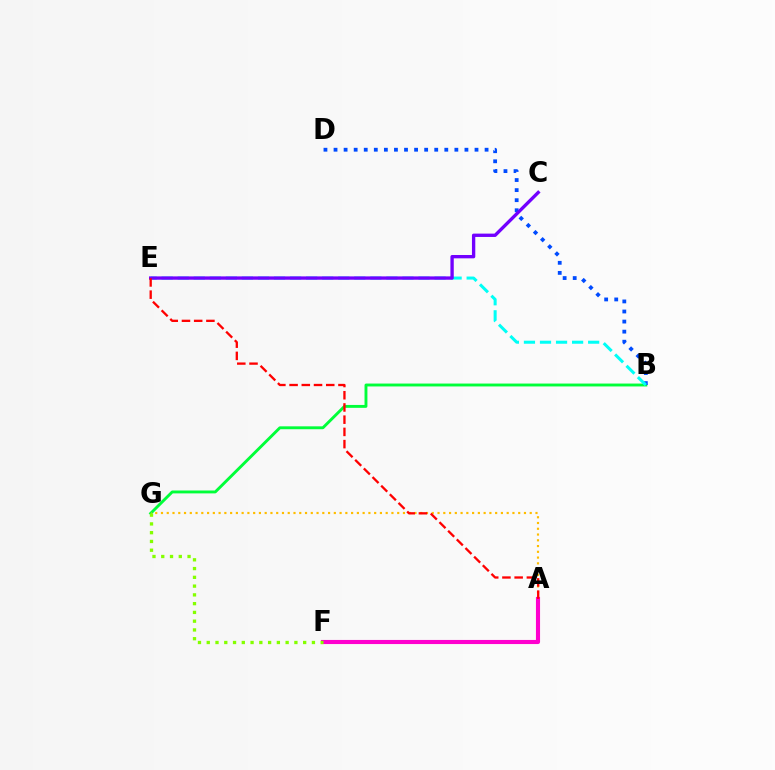{('B', 'G'): [{'color': '#00ff39', 'line_style': 'solid', 'thickness': 2.08}], ('B', 'D'): [{'color': '#004bff', 'line_style': 'dotted', 'thickness': 2.74}], ('A', 'G'): [{'color': '#ffbd00', 'line_style': 'dotted', 'thickness': 1.57}], ('B', 'E'): [{'color': '#00fff6', 'line_style': 'dashed', 'thickness': 2.18}], ('A', 'F'): [{'color': '#ff00cf', 'line_style': 'solid', 'thickness': 2.96}], ('C', 'E'): [{'color': '#7200ff', 'line_style': 'solid', 'thickness': 2.4}], ('A', 'E'): [{'color': '#ff0000', 'line_style': 'dashed', 'thickness': 1.66}], ('F', 'G'): [{'color': '#84ff00', 'line_style': 'dotted', 'thickness': 2.38}]}